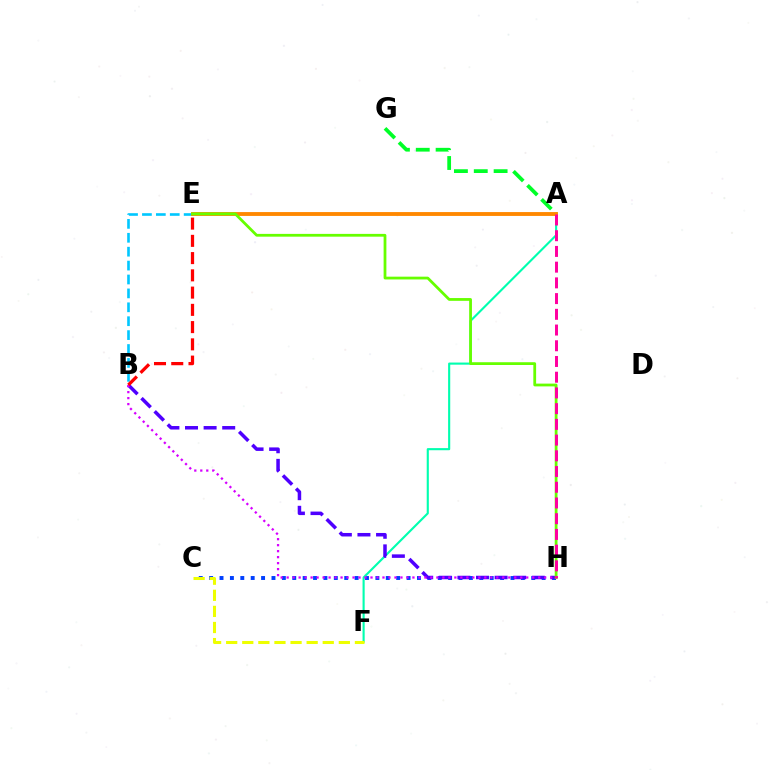{('B', 'E'): [{'color': '#00c7ff', 'line_style': 'dashed', 'thickness': 1.89}, {'color': '#ff0000', 'line_style': 'dashed', 'thickness': 2.34}], ('A', 'G'): [{'color': '#00ff27', 'line_style': 'dashed', 'thickness': 2.7}], ('C', 'H'): [{'color': '#003fff', 'line_style': 'dotted', 'thickness': 2.82}], ('A', 'F'): [{'color': '#00ffaf', 'line_style': 'solid', 'thickness': 1.53}], ('C', 'F'): [{'color': '#eeff00', 'line_style': 'dashed', 'thickness': 2.19}], ('A', 'E'): [{'color': '#ff8800', 'line_style': 'solid', 'thickness': 2.78}], ('B', 'H'): [{'color': '#4f00ff', 'line_style': 'dashed', 'thickness': 2.53}, {'color': '#d600ff', 'line_style': 'dotted', 'thickness': 1.63}], ('E', 'H'): [{'color': '#66ff00', 'line_style': 'solid', 'thickness': 2.0}], ('A', 'H'): [{'color': '#ff00a0', 'line_style': 'dashed', 'thickness': 2.14}]}